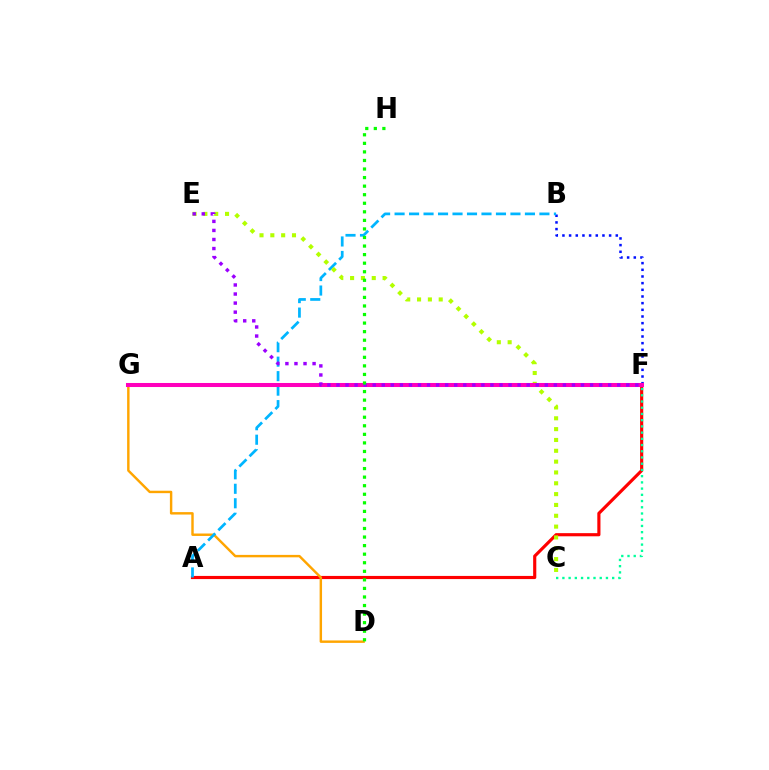{('A', 'F'): [{'color': '#ff0000', 'line_style': 'solid', 'thickness': 2.27}], ('D', 'G'): [{'color': '#ffa500', 'line_style': 'solid', 'thickness': 1.75}], ('B', 'F'): [{'color': '#0010ff', 'line_style': 'dotted', 'thickness': 1.81}], ('A', 'B'): [{'color': '#00b5ff', 'line_style': 'dashed', 'thickness': 1.97}], ('C', 'F'): [{'color': '#00ff9d', 'line_style': 'dotted', 'thickness': 1.69}], ('C', 'E'): [{'color': '#b3ff00', 'line_style': 'dotted', 'thickness': 2.94}], ('F', 'G'): [{'color': '#ff00bd', 'line_style': 'solid', 'thickness': 2.91}], ('E', 'F'): [{'color': '#9b00ff', 'line_style': 'dotted', 'thickness': 2.46}], ('D', 'H'): [{'color': '#08ff00', 'line_style': 'dotted', 'thickness': 2.33}]}